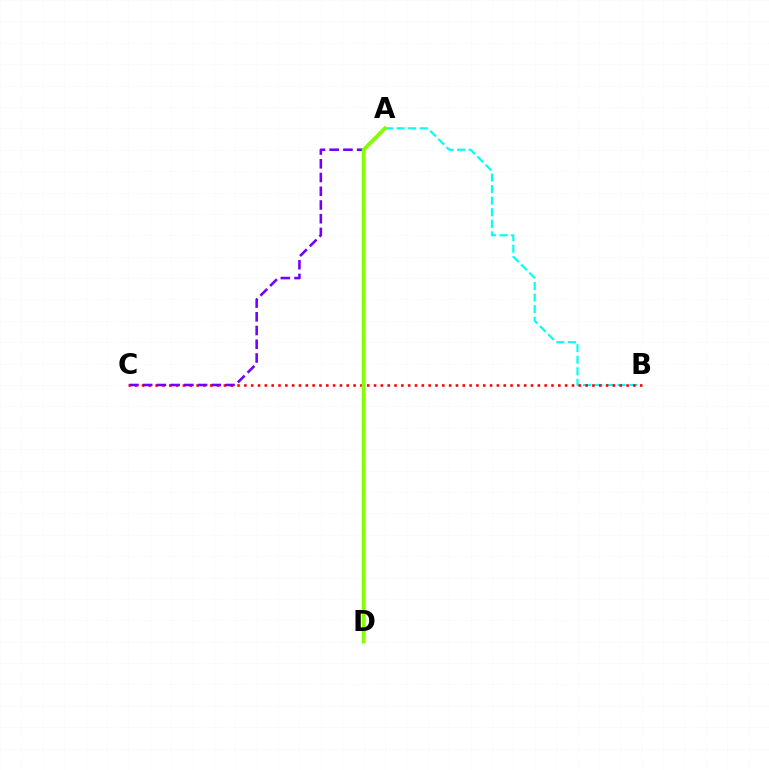{('A', 'B'): [{'color': '#00fff6', 'line_style': 'dashed', 'thickness': 1.57}], ('B', 'C'): [{'color': '#ff0000', 'line_style': 'dotted', 'thickness': 1.85}], ('A', 'C'): [{'color': '#7200ff', 'line_style': 'dashed', 'thickness': 1.86}], ('A', 'D'): [{'color': '#84ff00', 'line_style': 'solid', 'thickness': 2.72}]}